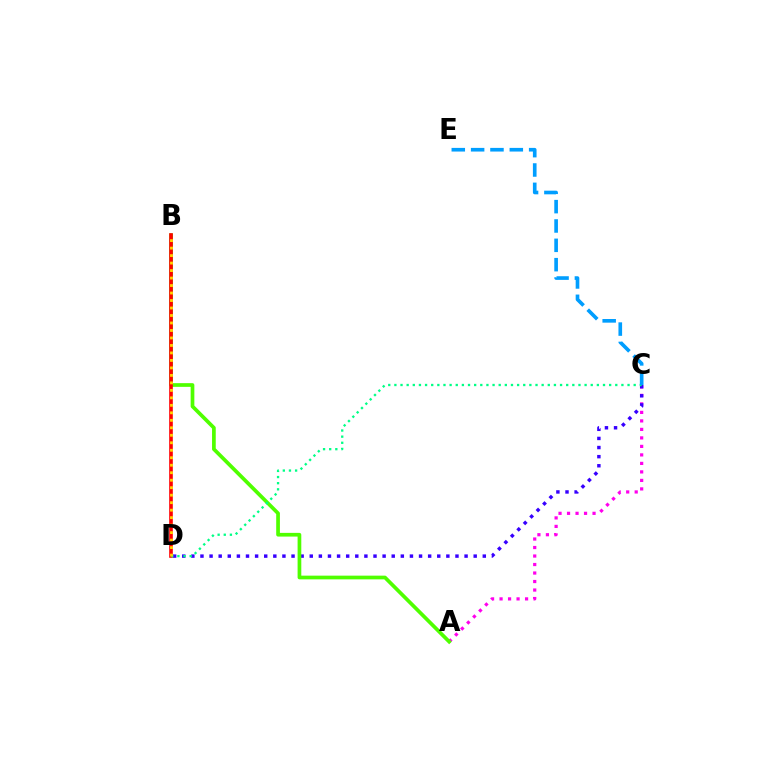{('A', 'C'): [{'color': '#ff00ed', 'line_style': 'dotted', 'thickness': 2.31}], ('C', 'D'): [{'color': '#3700ff', 'line_style': 'dotted', 'thickness': 2.47}, {'color': '#00ff86', 'line_style': 'dotted', 'thickness': 1.67}], ('A', 'B'): [{'color': '#4fff00', 'line_style': 'solid', 'thickness': 2.67}], ('B', 'D'): [{'color': '#ff0000', 'line_style': 'solid', 'thickness': 2.61}, {'color': '#ffd500', 'line_style': 'dotted', 'thickness': 2.03}], ('C', 'E'): [{'color': '#009eff', 'line_style': 'dashed', 'thickness': 2.63}]}